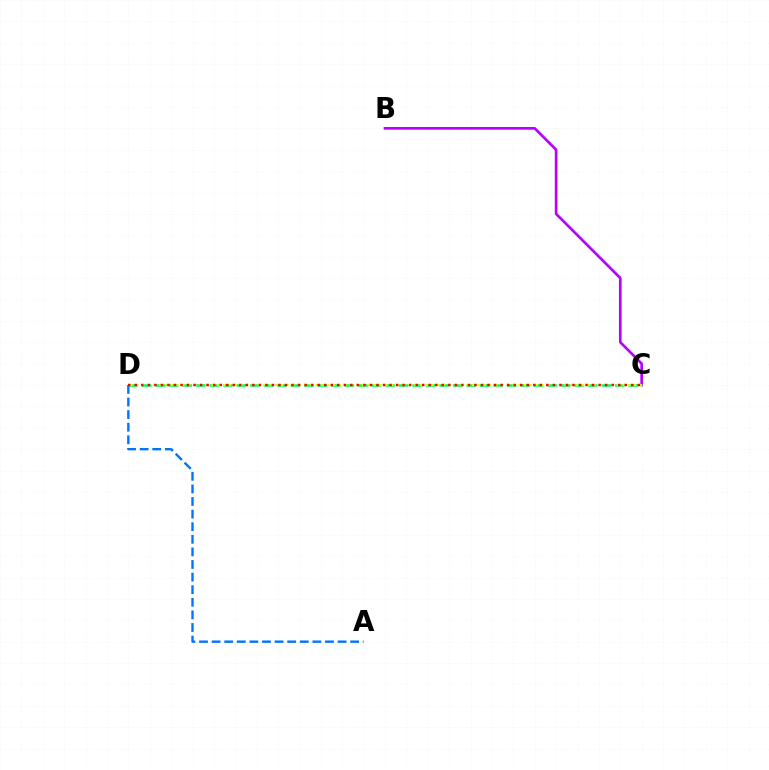{('B', 'C'): [{'color': '#b900ff', 'line_style': 'solid', 'thickness': 1.92}], ('C', 'D'): [{'color': '#00ff5c', 'line_style': 'dashed', 'thickness': 1.84}, {'color': '#d1ff00', 'line_style': 'dotted', 'thickness': 1.57}, {'color': '#ff0000', 'line_style': 'dotted', 'thickness': 1.78}], ('A', 'D'): [{'color': '#0074ff', 'line_style': 'dashed', 'thickness': 1.71}]}